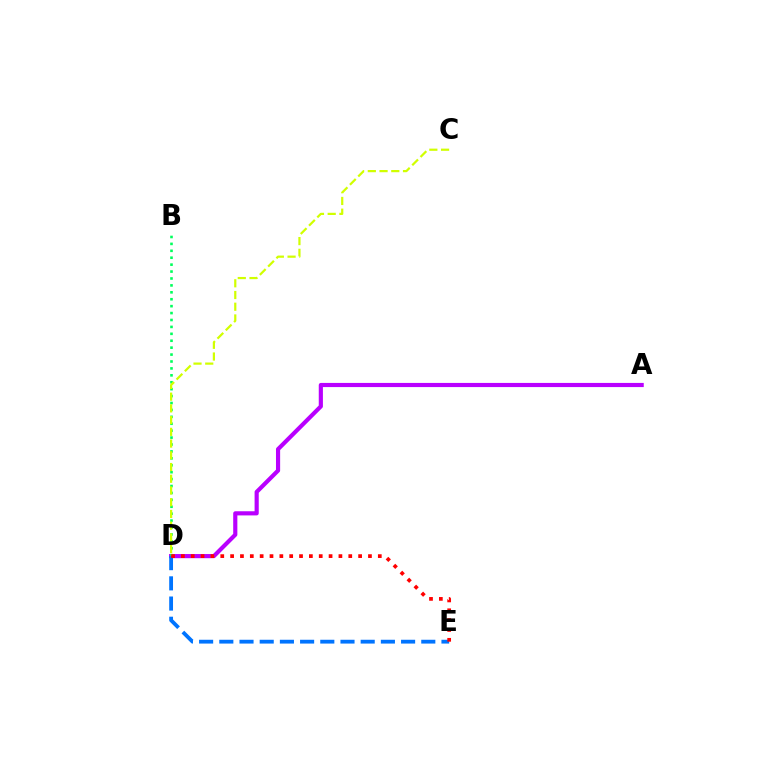{('A', 'D'): [{'color': '#b900ff', 'line_style': 'solid', 'thickness': 2.99}], ('B', 'D'): [{'color': '#00ff5c', 'line_style': 'dotted', 'thickness': 1.88}], ('D', 'E'): [{'color': '#0074ff', 'line_style': 'dashed', 'thickness': 2.74}, {'color': '#ff0000', 'line_style': 'dotted', 'thickness': 2.68}], ('C', 'D'): [{'color': '#d1ff00', 'line_style': 'dashed', 'thickness': 1.59}]}